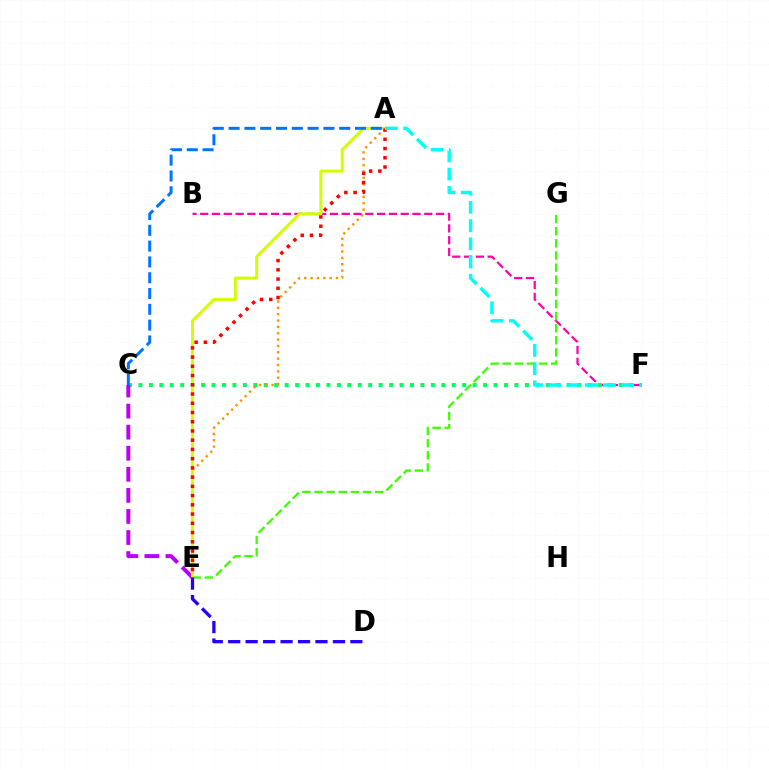{('B', 'F'): [{'color': '#ff00ac', 'line_style': 'dashed', 'thickness': 1.6}], ('C', 'F'): [{'color': '#00ff5c', 'line_style': 'dotted', 'thickness': 2.84}], ('A', 'E'): [{'color': '#ff9400', 'line_style': 'dotted', 'thickness': 1.73}, {'color': '#d1ff00', 'line_style': 'solid', 'thickness': 2.16}, {'color': '#ff0000', 'line_style': 'dotted', 'thickness': 2.51}], ('C', 'E'): [{'color': '#b900ff', 'line_style': 'dashed', 'thickness': 2.86}], ('E', 'G'): [{'color': '#3dff00', 'line_style': 'dashed', 'thickness': 1.65}], ('A', 'C'): [{'color': '#0074ff', 'line_style': 'dashed', 'thickness': 2.15}], ('D', 'E'): [{'color': '#2500ff', 'line_style': 'dashed', 'thickness': 2.37}], ('A', 'F'): [{'color': '#00fff6', 'line_style': 'dashed', 'thickness': 2.47}]}